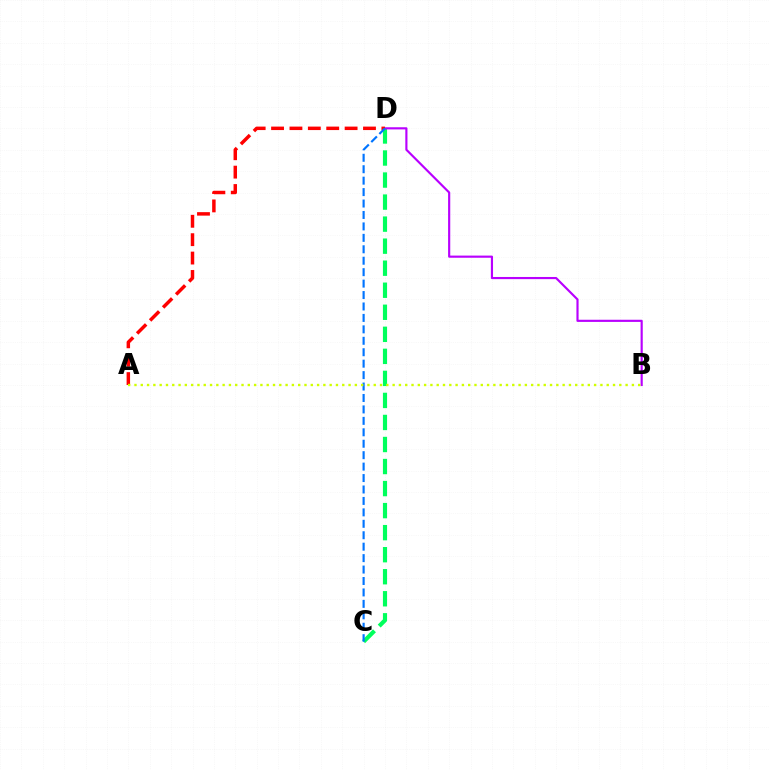{('C', 'D'): [{'color': '#00ff5c', 'line_style': 'dashed', 'thickness': 2.99}, {'color': '#0074ff', 'line_style': 'dashed', 'thickness': 1.55}], ('B', 'D'): [{'color': '#b900ff', 'line_style': 'solid', 'thickness': 1.55}], ('A', 'D'): [{'color': '#ff0000', 'line_style': 'dashed', 'thickness': 2.5}], ('A', 'B'): [{'color': '#d1ff00', 'line_style': 'dotted', 'thickness': 1.71}]}